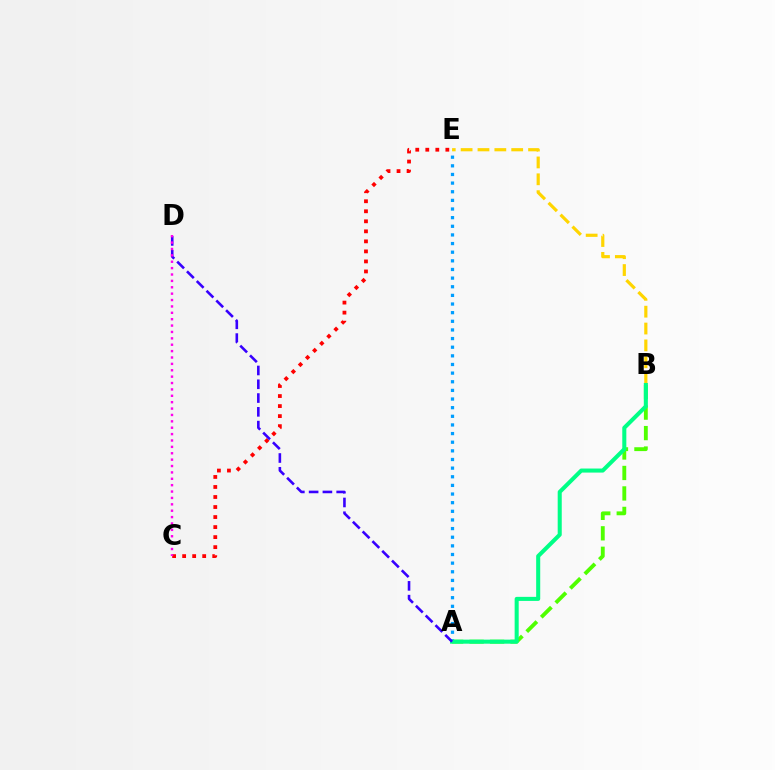{('C', 'E'): [{'color': '#ff0000', 'line_style': 'dotted', 'thickness': 2.72}], ('A', 'B'): [{'color': '#4fff00', 'line_style': 'dashed', 'thickness': 2.78}, {'color': '#00ff86', 'line_style': 'solid', 'thickness': 2.92}], ('A', 'E'): [{'color': '#009eff', 'line_style': 'dotted', 'thickness': 2.35}], ('B', 'E'): [{'color': '#ffd500', 'line_style': 'dashed', 'thickness': 2.29}], ('A', 'D'): [{'color': '#3700ff', 'line_style': 'dashed', 'thickness': 1.87}], ('C', 'D'): [{'color': '#ff00ed', 'line_style': 'dotted', 'thickness': 1.73}]}